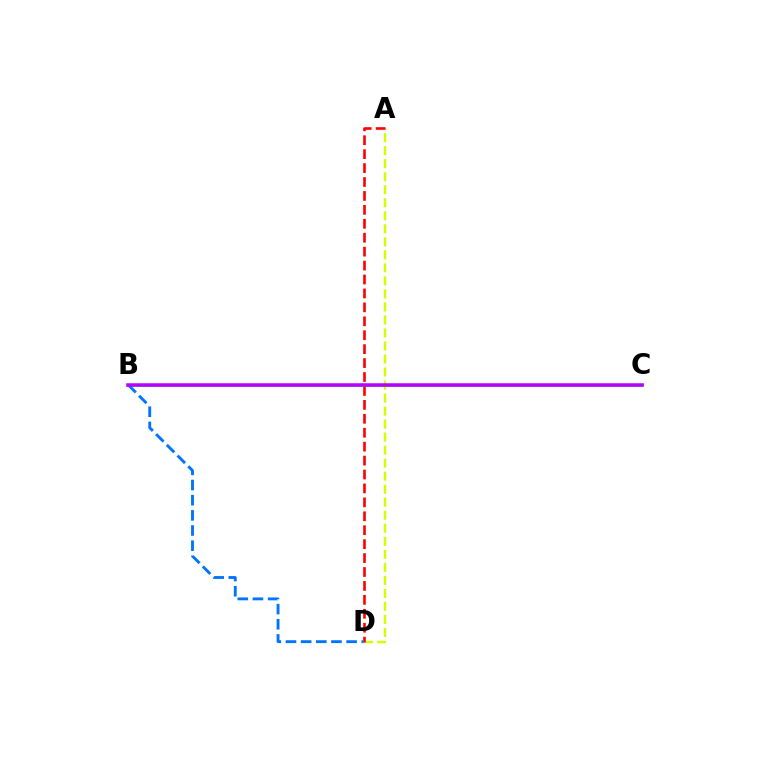{('A', 'D'): [{'color': '#d1ff00', 'line_style': 'dashed', 'thickness': 1.77}, {'color': '#ff0000', 'line_style': 'dashed', 'thickness': 1.89}], ('B', 'C'): [{'color': '#00ff5c', 'line_style': 'solid', 'thickness': 1.94}, {'color': '#b900ff', 'line_style': 'solid', 'thickness': 2.53}], ('B', 'D'): [{'color': '#0074ff', 'line_style': 'dashed', 'thickness': 2.06}]}